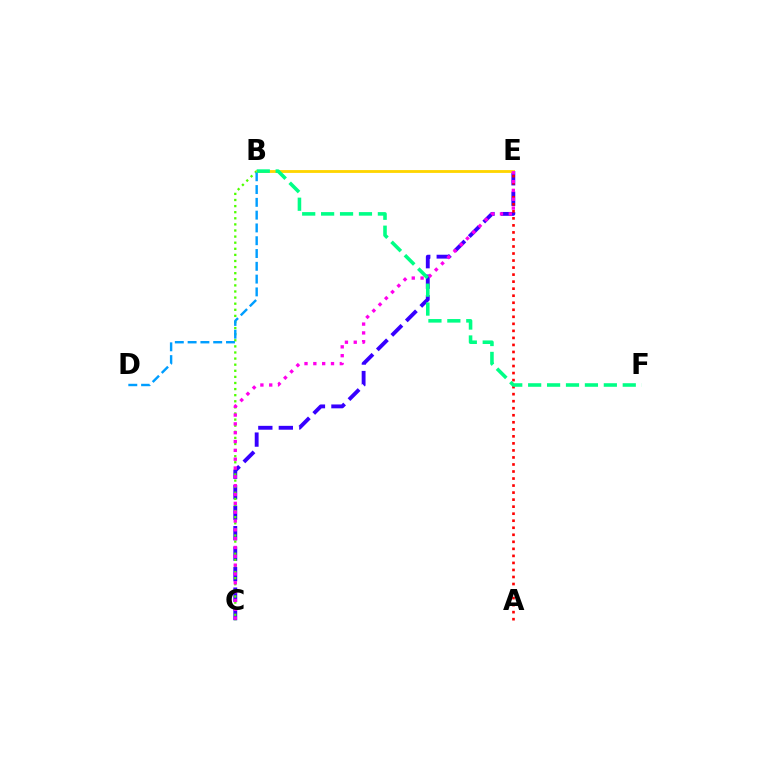{('C', 'E'): [{'color': '#3700ff', 'line_style': 'dashed', 'thickness': 2.78}, {'color': '#ff00ed', 'line_style': 'dotted', 'thickness': 2.4}], ('A', 'E'): [{'color': '#ff0000', 'line_style': 'dotted', 'thickness': 1.91}], ('B', 'C'): [{'color': '#4fff00', 'line_style': 'dotted', 'thickness': 1.66}], ('B', 'E'): [{'color': '#ffd500', 'line_style': 'solid', 'thickness': 2.04}], ('B', 'D'): [{'color': '#009eff', 'line_style': 'dashed', 'thickness': 1.74}], ('B', 'F'): [{'color': '#00ff86', 'line_style': 'dashed', 'thickness': 2.57}]}